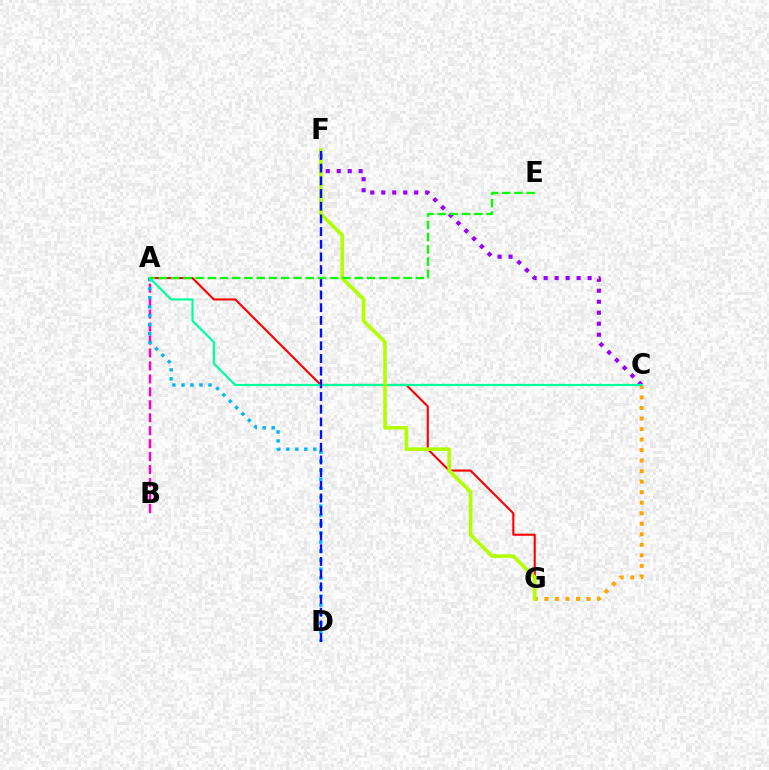{('A', 'B'): [{'color': '#ff00bd', 'line_style': 'dashed', 'thickness': 1.76}], ('A', 'G'): [{'color': '#ff0000', 'line_style': 'solid', 'thickness': 1.52}], ('C', 'F'): [{'color': '#9b00ff', 'line_style': 'dotted', 'thickness': 2.99}], ('A', 'D'): [{'color': '#00b5ff', 'line_style': 'dotted', 'thickness': 2.44}], ('C', 'G'): [{'color': '#ffa500', 'line_style': 'dotted', 'thickness': 2.86}], ('A', 'C'): [{'color': '#00ff9d', 'line_style': 'solid', 'thickness': 1.58}], ('F', 'G'): [{'color': '#b3ff00', 'line_style': 'solid', 'thickness': 2.59}], ('D', 'F'): [{'color': '#0010ff', 'line_style': 'dashed', 'thickness': 1.72}], ('A', 'E'): [{'color': '#08ff00', 'line_style': 'dashed', 'thickness': 1.66}]}